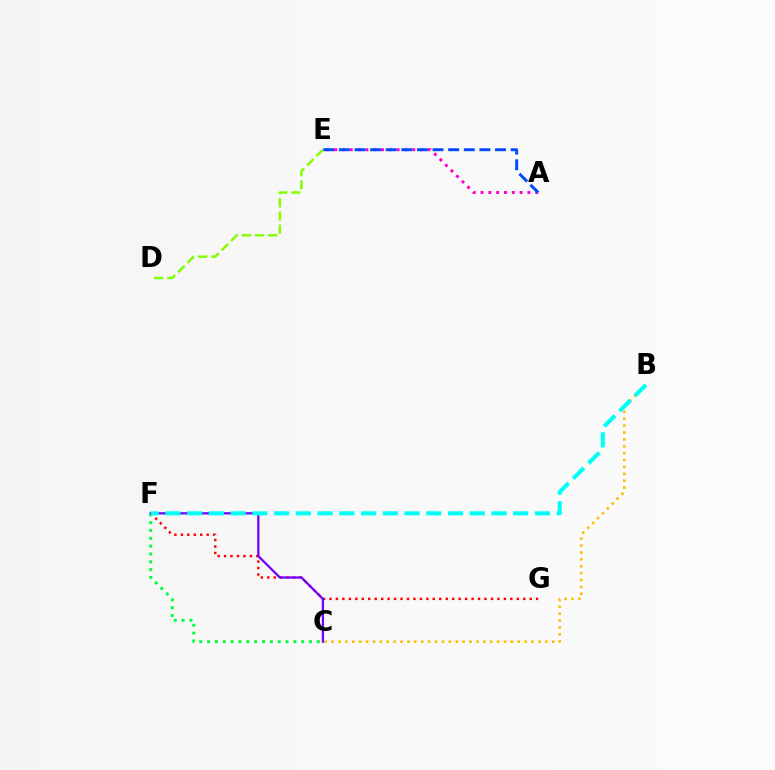{('B', 'C'): [{'color': '#ffbd00', 'line_style': 'dotted', 'thickness': 1.87}], ('A', 'E'): [{'color': '#ff00cf', 'line_style': 'dotted', 'thickness': 2.12}, {'color': '#004bff', 'line_style': 'dashed', 'thickness': 2.12}], ('F', 'G'): [{'color': '#ff0000', 'line_style': 'dotted', 'thickness': 1.75}], ('D', 'E'): [{'color': '#84ff00', 'line_style': 'dashed', 'thickness': 1.79}], ('C', 'F'): [{'color': '#00ff39', 'line_style': 'dotted', 'thickness': 2.13}, {'color': '#7200ff', 'line_style': 'solid', 'thickness': 1.62}], ('B', 'F'): [{'color': '#00fff6', 'line_style': 'dashed', 'thickness': 2.95}]}